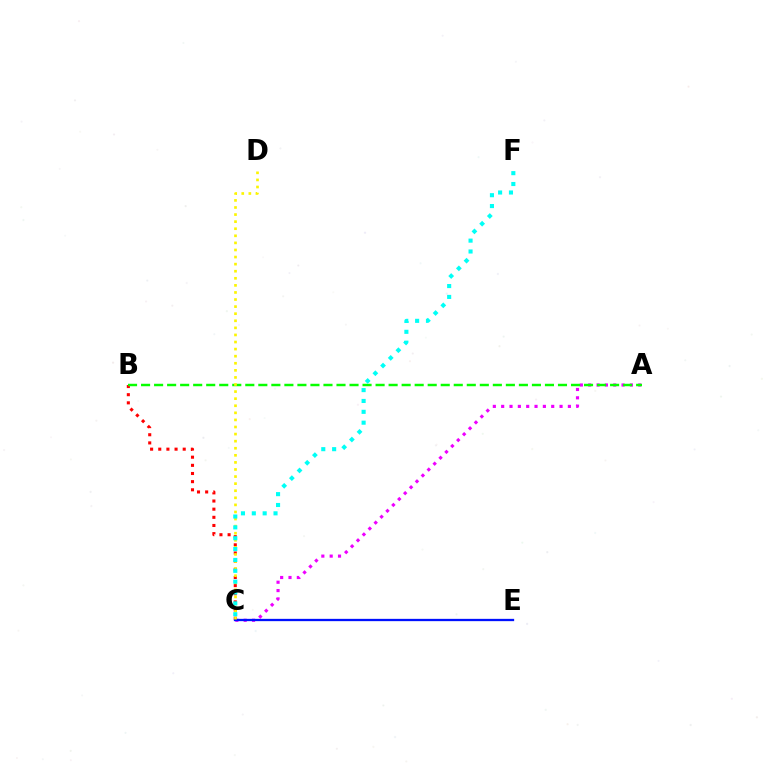{('A', 'C'): [{'color': '#ee00ff', 'line_style': 'dotted', 'thickness': 2.27}], ('B', 'C'): [{'color': '#ff0000', 'line_style': 'dotted', 'thickness': 2.22}], ('A', 'B'): [{'color': '#08ff00', 'line_style': 'dashed', 'thickness': 1.77}], ('C', 'E'): [{'color': '#0010ff', 'line_style': 'solid', 'thickness': 1.65}], ('C', 'D'): [{'color': '#fcf500', 'line_style': 'dotted', 'thickness': 1.92}], ('C', 'F'): [{'color': '#00fff6', 'line_style': 'dotted', 'thickness': 2.95}]}